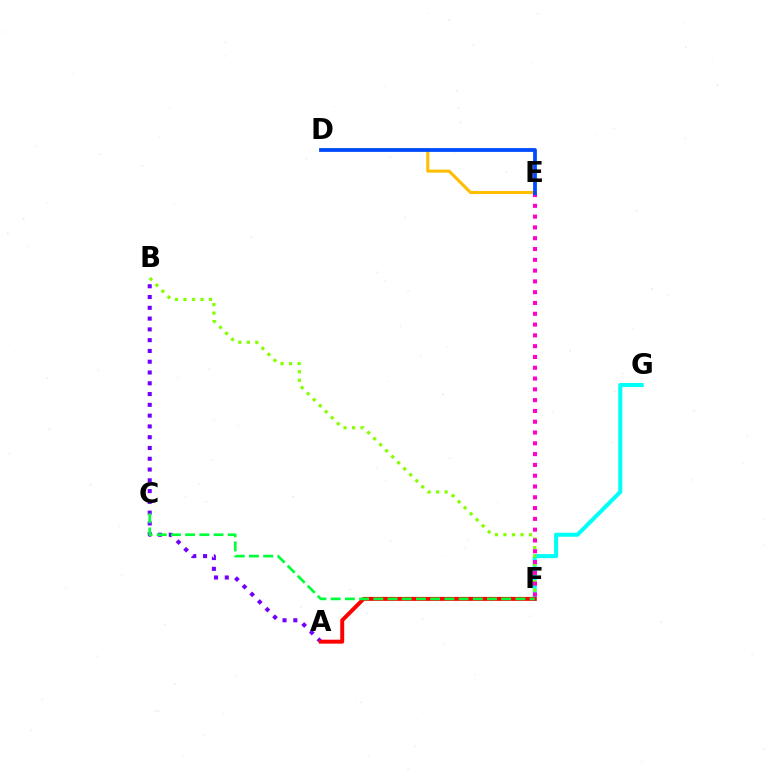{('D', 'E'): [{'color': '#ffbd00', 'line_style': 'solid', 'thickness': 2.21}, {'color': '#004bff', 'line_style': 'solid', 'thickness': 2.72}], ('F', 'G'): [{'color': '#00fff6', 'line_style': 'solid', 'thickness': 2.92}], ('B', 'F'): [{'color': '#84ff00', 'line_style': 'dotted', 'thickness': 2.31}], ('A', 'B'): [{'color': '#7200ff', 'line_style': 'dotted', 'thickness': 2.93}], ('A', 'F'): [{'color': '#ff0000', 'line_style': 'solid', 'thickness': 2.85}], ('E', 'F'): [{'color': '#ff00cf', 'line_style': 'dotted', 'thickness': 2.93}], ('C', 'F'): [{'color': '#00ff39', 'line_style': 'dashed', 'thickness': 1.93}]}